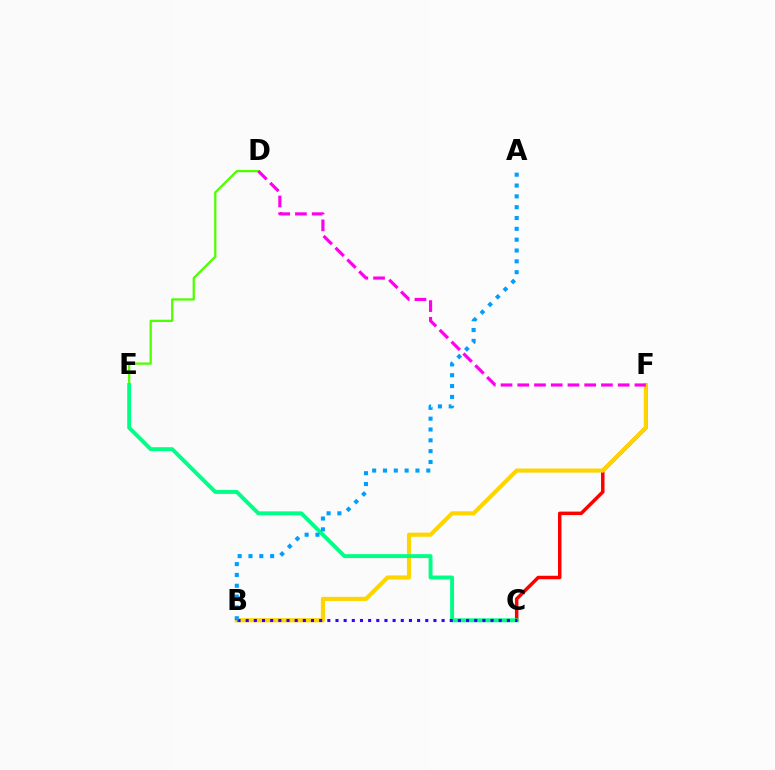{('D', 'E'): [{'color': '#4fff00', 'line_style': 'solid', 'thickness': 1.63}], ('C', 'F'): [{'color': '#ff0000', 'line_style': 'solid', 'thickness': 2.51}], ('B', 'F'): [{'color': '#ffd500', 'line_style': 'solid', 'thickness': 2.97}], ('C', 'E'): [{'color': '#00ff86', 'line_style': 'solid', 'thickness': 2.82}], ('D', 'F'): [{'color': '#ff00ed', 'line_style': 'dashed', 'thickness': 2.27}], ('B', 'C'): [{'color': '#3700ff', 'line_style': 'dotted', 'thickness': 2.22}], ('A', 'B'): [{'color': '#009eff', 'line_style': 'dotted', 'thickness': 2.94}]}